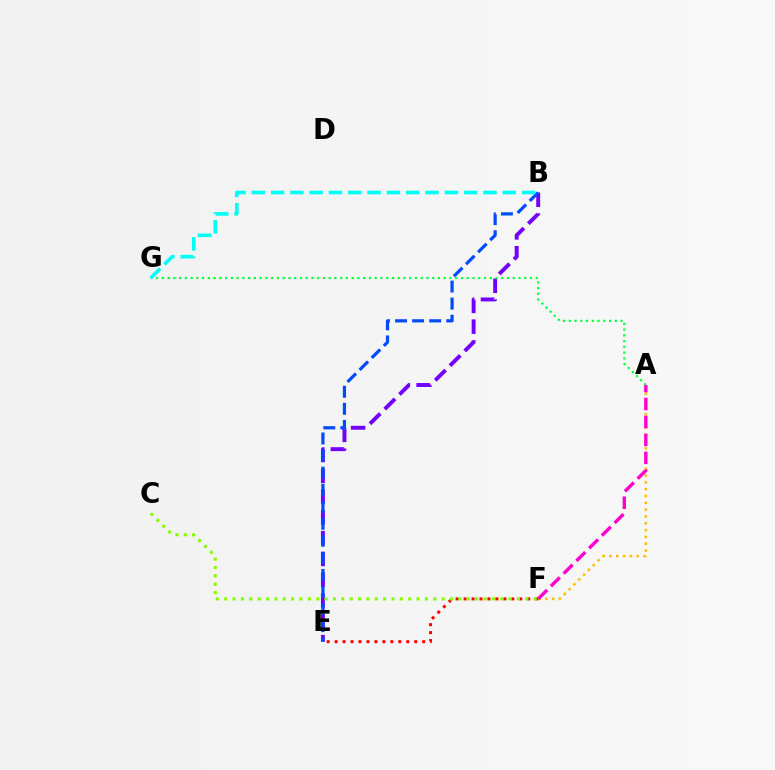{('E', 'F'): [{'color': '#ff0000', 'line_style': 'dotted', 'thickness': 2.16}], ('B', 'E'): [{'color': '#7200ff', 'line_style': 'dashed', 'thickness': 2.82}, {'color': '#004bff', 'line_style': 'dashed', 'thickness': 2.32}], ('A', 'F'): [{'color': '#ffbd00', 'line_style': 'dotted', 'thickness': 1.85}, {'color': '#ff00cf', 'line_style': 'dashed', 'thickness': 2.44}], ('C', 'F'): [{'color': '#84ff00', 'line_style': 'dotted', 'thickness': 2.27}], ('A', 'G'): [{'color': '#00ff39', 'line_style': 'dotted', 'thickness': 1.56}], ('B', 'G'): [{'color': '#00fff6', 'line_style': 'dashed', 'thickness': 2.62}]}